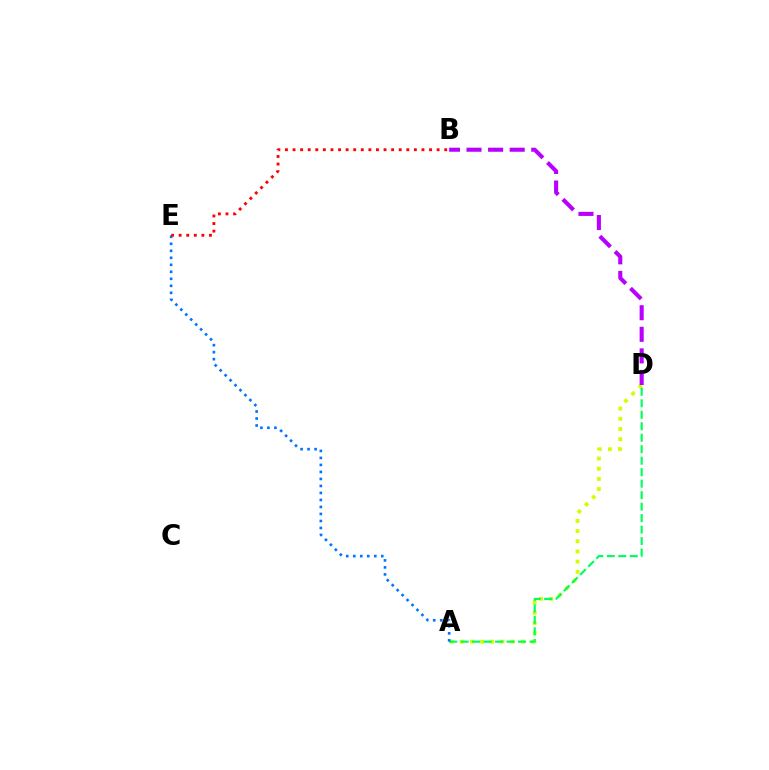{('A', 'D'): [{'color': '#d1ff00', 'line_style': 'dotted', 'thickness': 2.77}, {'color': '#00ff5c', 'line_style': 'dashed', 'thickness': 1.56}], ('A', 'E'): [{'color': '#0074ff', 'line_style': 'dotted', 'thickness': 1.9}], ('B', 'E'): [{'color': '#ff0000', 'line_style': 'dotted', 'thickness': 2.06}], ('B', 'D'): [{'color': '#b900ff', 'line_style': 'dashed', 'thickness': 2.93}]}